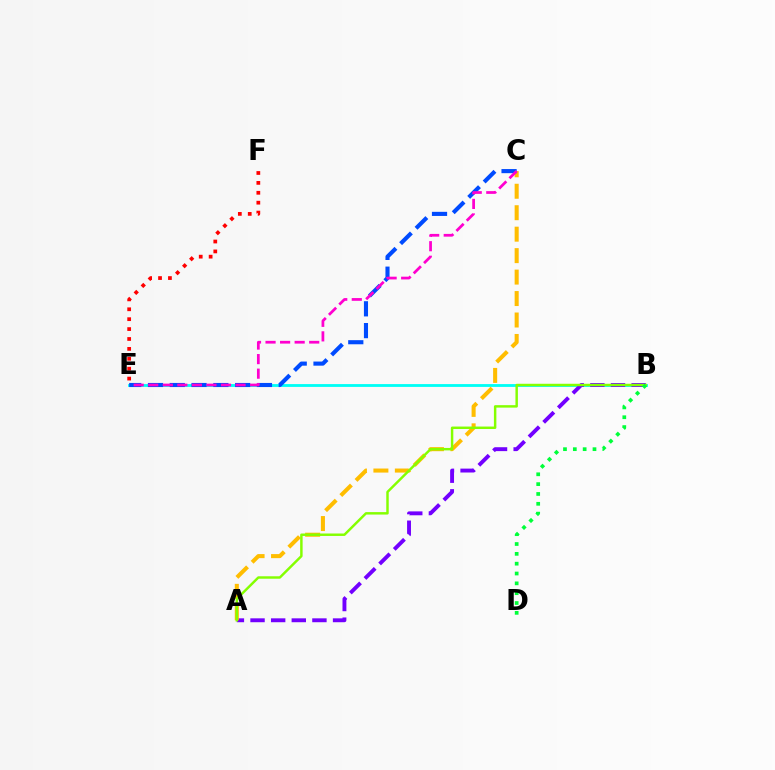{('B', 'E'): [{'color': '#00fff6', 'line_style': 'solid', 'thickness': 2.03}], ('A', 'B'): [{'color': '#7200ff', 'line_style': 'dashed', 'thickness': 2.8}, {'color': '#84ff00', 'line_style': 'solid', 'thickness': 1.77}], ('A', 'C'): [{'color': '#ffbd00', 'line_style': 'dashed', 'thickness': 2.92}], ('C', 'E'): [{'color': '#004bff', 'line_style': 'dashed', 'thickness': 2.96}, {'color': '#ff00cf', 'line_style': 'dashed', 'thickness': 1.98}], ('E', 'F'): [{'color': '#ff0000', 'line_style': 'dotted', 'thickness': 2.69}], ('B', 'D'): [{'color': '#00ff39', 'line_style': 'dotted', 'thickness': 2.67}]}